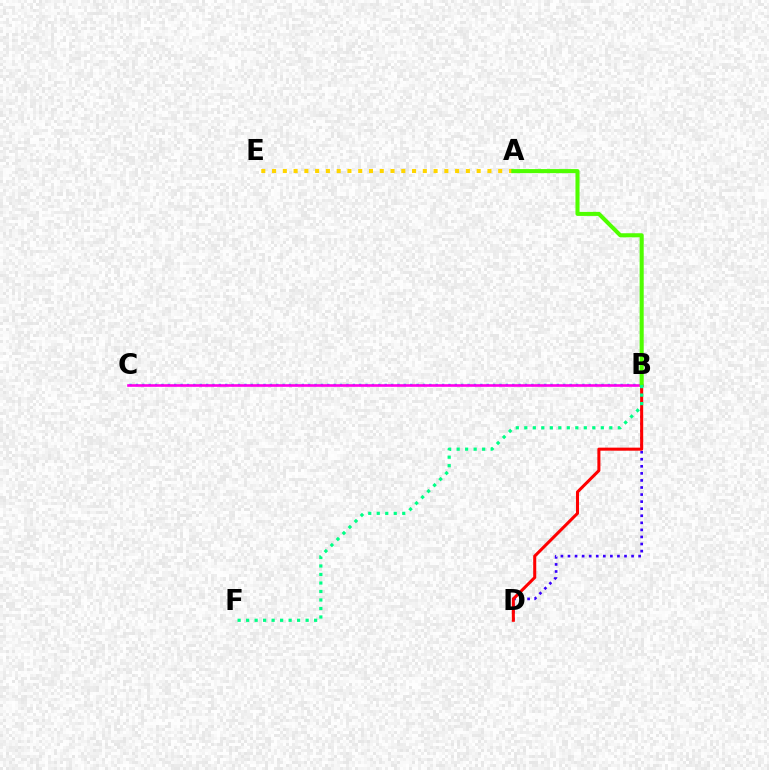{('B', 'C'): [{'color': '#009eff', 'line_style': 'dotted', 'thickness': 1.73}, {'color': '#ff00ed', 'line_style': 'solid', 'thickness': 1.89}], ('B', 'D'): [{'color': '#3700ff', 'line_style': 'dotted', 'thickness': 1.92}, {'color': '#ff0000', 'line_style': 'solid', 'thickness': 2.19}], ('A', 'E'): [{'color': '#ffd500', 'line_style': 'dotted', 'thickness': 2.93}], ('A', 'B'): [{'color': '#4fff00', 'line_style': 'solid', 'thickness': 2.92}], ('B', 'F'): [{'color': '#00ff86', 'line_style': 'dotted', 'thickness': 2.31}]}